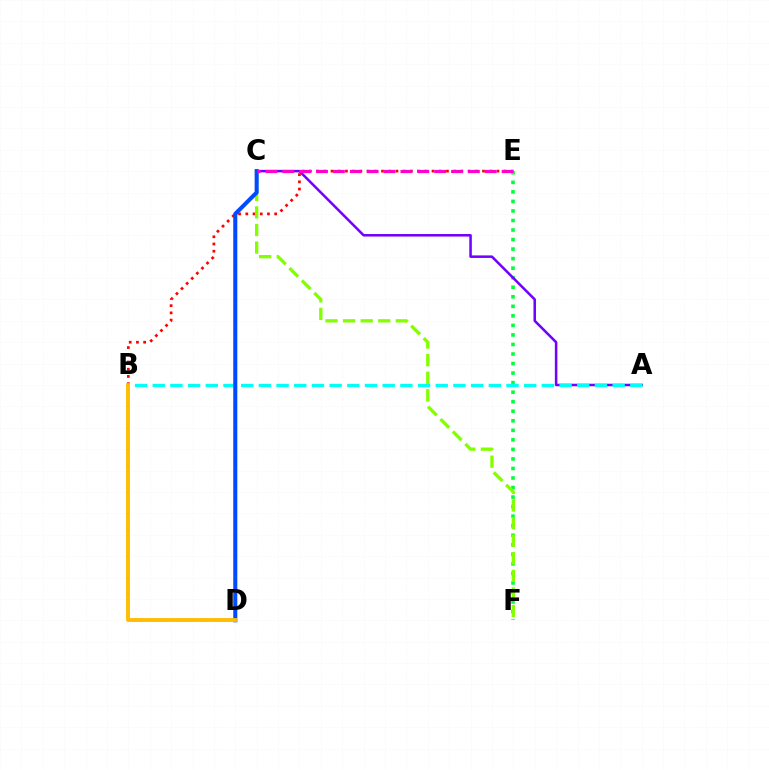{('B', 'E'): [{'color': '#ff0000', 'line_style': 'dotted', 'thickness': 1.96}], ('E', 'F'): [{'color': '#00ff39', 'line_style': 'dotted', 'thickness': 2.59}], ('C', 'F'): [{'color': '#84ff00', 'line_style': 'dashed', 'thickness': 2.39}], ('A', 'C'): [{'color': '#7200ff', 'line_style': 'solid', 'thickness': 1.82}], ('A', 'B'): [{'color': '#00fff6', 'line_style': 'dashed', 'thickness': 2.4}], ('C', 'D'): [{'color': '#004bff', 'line_style': 'solid', 'thickness': 2.92}], ('B', 'D'): [{'color': '#ffbd00', 'line_style': 'solid', 'thickness': 2.78}], ('C', 'E'): [{'color': '#ff00cf', 'line_style': 'dashed', 'thickness': 2.29}]}